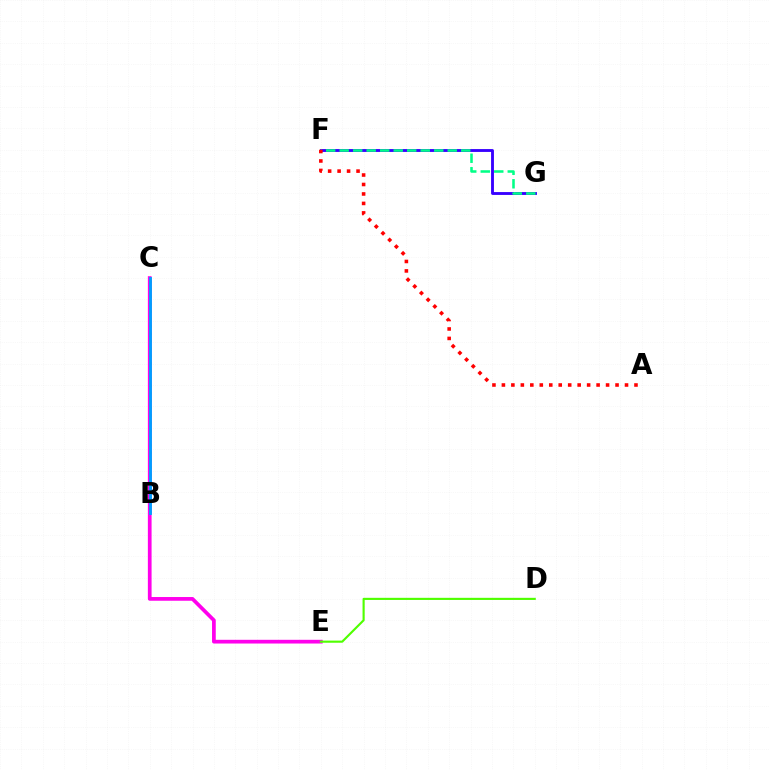{('F', 'G'): [{'color': '#3700ff', 'line_style': 'solid', 'thickness': 2.06}, {'color': '#00ff86', 'line_style': 'dashed', 'thickness': 1.83}], ('B', 'C'): [{'color': '#ffd500', 'line_style': 'dotted', 'thickness': 2.02}, {'color': '#009eff', 'line_style': 'solid', 'thickness': 2.05}], ('C', 'E'): [{'color': '#ff00ed', 'line_style': 'solid', 'thickness': 2.68}], ('A', 'F'): [{'color': '#ff0000', 'line_style': 'dotted', 'thickness': 2.57}], ('D', 'E'): [{'color': '#4fff00', 'line_style': 'solid', 'thickness': 1.54}]}